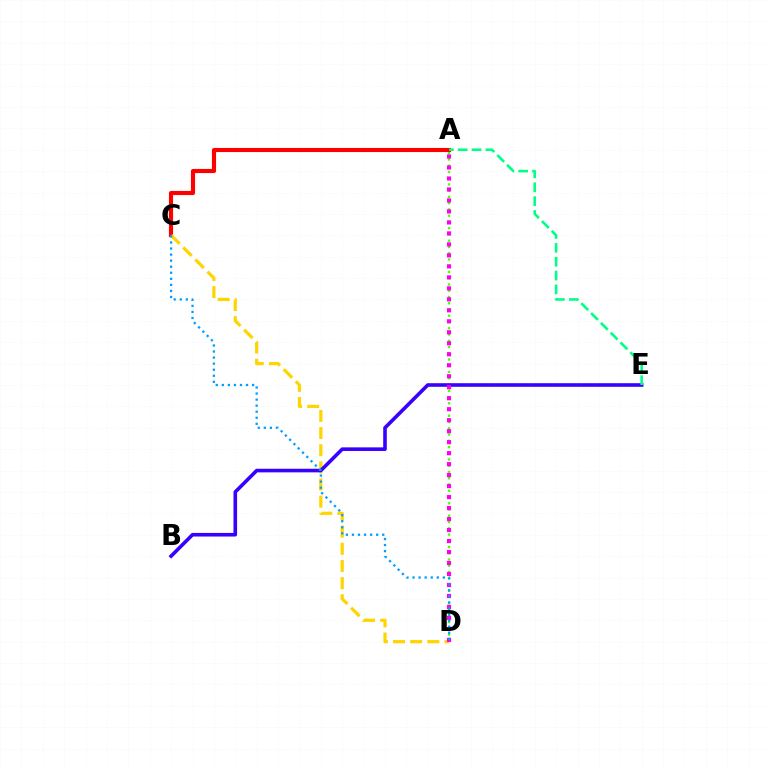{('A', 'C'): [{'color': '#ff0000', 'line_style': 'solid', 'thickness': 2.97}], ('C', 'D'): [{'color': '#ffd500', 'line_style': 'dashed', 'thickness': 2.33}, {'color': '#009eff', 'line_style': 'dotted', 'thickness': 1.65}], ('A', 'D'): [{'color': '#4fff00', 'line_style': 'dotted', 'thickness': 1.7}, {'color': '#ff00ed', 'line_style': 'dotted', 'thickness': 2.99}], ('B', 'E'): [{'color': '#3700ff', 'line_style': 'solid', 'thickness': 2.59}], ('A', 'E'): [{'color': '#00ff86', 'line_style': 'dashed', 'thickness': 1.88}]}